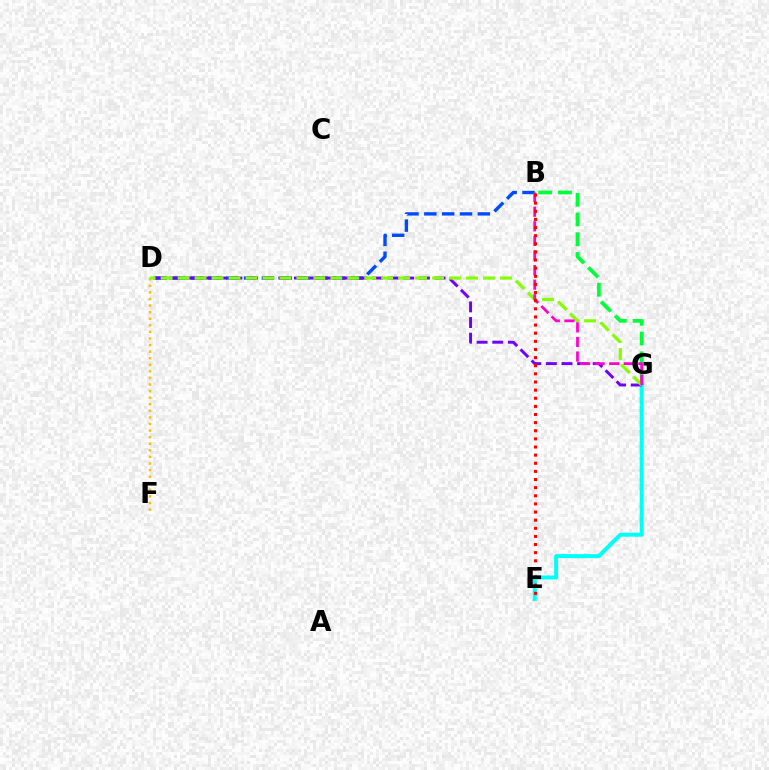{('E', 'G'): [{'color': '#00fff6', 'line_style': 'solid', 'thickness': 2.86}], ('B', 'D'): [{'color': '#004bff', 'line_style': 'dashed', 'thickness': 2.42}], ('B', 'G'): [{'color': '#00ff39', 'line_style': 'dashed', 'thickness': 2.69}, {'color': '#ff00cf', 'line_style': 'dashed', 'thickness': 1.98}], ('D', 'F'): [{'color': '#ffbd00', 'line_style': 'dotted', 'thickness': 1.79}], ('D', 'G'): [{'color': '#7200ff', 'line_style': 'dashed', 'thickness': 2.12}, {'color': '#84ff00', 'line_style': 'dashed', 'thickness': 2.3}], ('B', 'E'): [{'color': '#ff0000', 'line_style': 'dotted', 'thickness': 2.21}]}